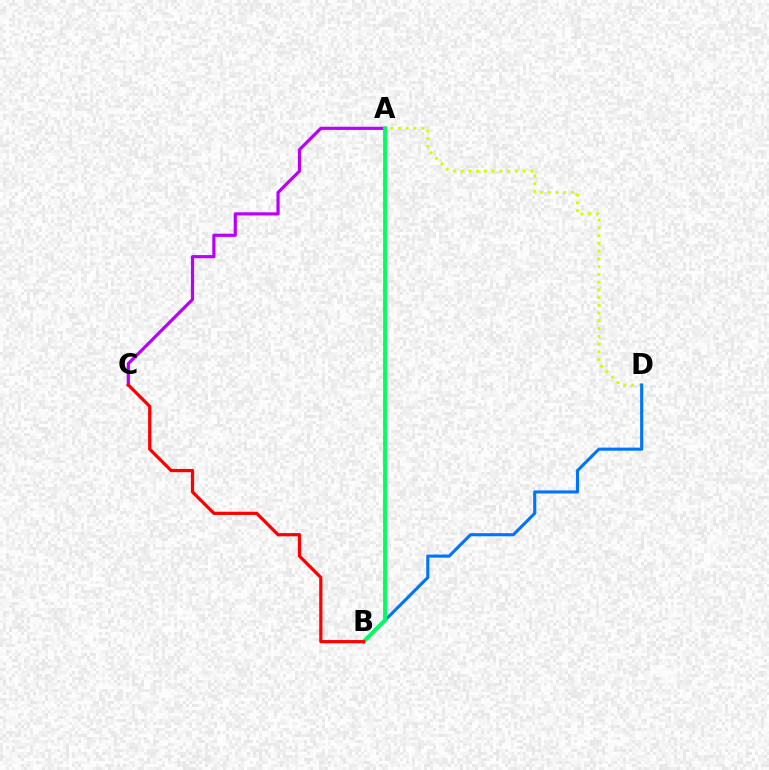{('A', 'D'): [{'color': '#d1ff00', 'line_style': 'dotted', 'thickness': 2.1}], ('B', 'D'): [{'color': '#0074ff', 'line_style': 'solid', 'thickness': 2.23}], ('A', 'C'): [{'color': '#b900ff', 'line_style': 'solid', 'thickness': 2.29}], ('A', 'B'): [{'color': '#00ff5c', 'line_style': 'solid', 'thickness': 2.75}], ('B', 'C'): [{'color': '#ff0000', 'line_style': 'solid', 'thickness': 2.33}]}